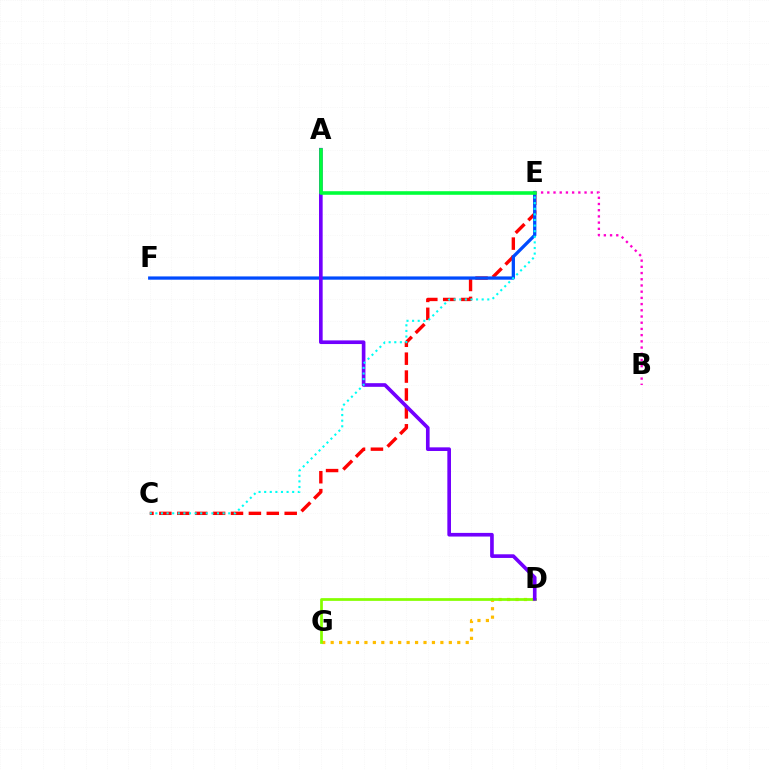{('C', 'E'): [{'color': '#ff0000', 'line_style': 'dashed', 'thickness': 2.43}, {'color': '#00fff6', 'line_style': 'dotted', 'thickness': 1.52}], ('D', 'G'): [{'color': '#ffbd00', 'line_style': 'dotted', 'thickness': 2.29}, {'color': '#84ff00', 'line_style': 'solid', 'thickness': 1.97}], ('E', 'F'): [{'color': '#004bff', 'line_style': 'solid', 'thickness': 2.35}], ('B', 'E'): [{'color': '#ff00cf', 'line_style': 'dotted', 'thickness': 1.69}], ('A', 'D'): [{'color': '#7200ff', 'line_style': 'solid', 'thickness': 2.63}], ('A', 'E'): [{'color': '#00ff39', 'line_style': 'solid', 'thickness': 2.58}]}